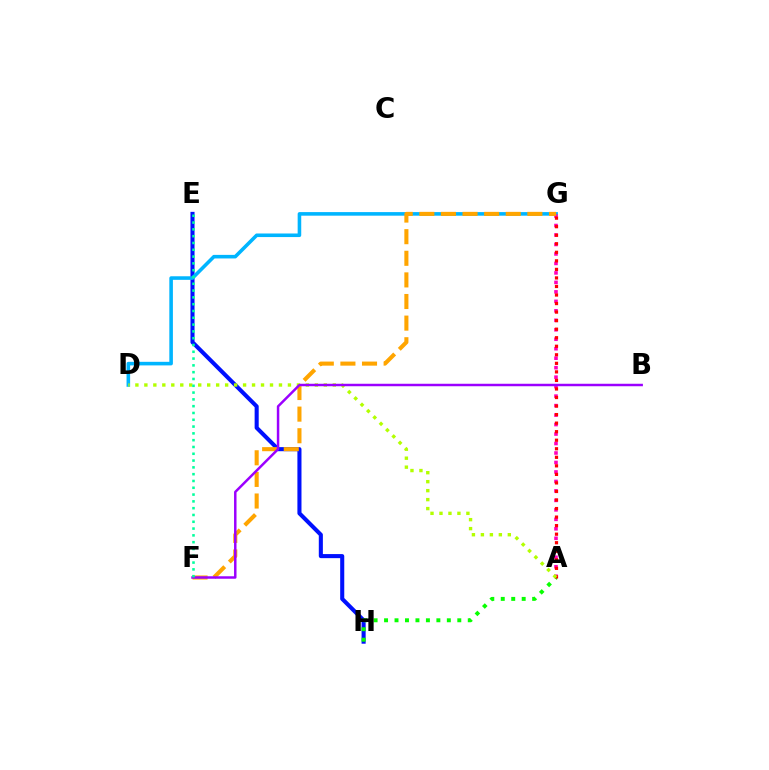{('E', 'H'): [{'color': '#0010ff', 'line_style': 'solid', 'thickness': 2.93}], ('D', 'G'): [{'color': '#00b5ff', 'line_style': 'solid', 'thickness': 2.58}], ('A', 'G'): [{'color': '#ff00bd', 'line_style': 'dotted', 'thickness': 2.58}, {'color': '#ff0000', 'line_style': 'dotted', 'thickness': 2.32}], ('A', 'H'): [{'color': '#08ff00', 'line_style': 'dotted', 'thickness': 2.84}], ('F', 'G'): [{'color': '#ffa500', 'line_style': 'dashed', 'thickness': 2.94}], ('A', 'D'): [{'color': '#b3ff00', 'line_style': 'dotted', 'thickness': 2.44}], ('B', 'F'): [{'color': '#9b00ff', 'line_style': 'solid', 'thickness': 1.78}], ('E', 'F'): [{'color': '#00ff9d', 'line_style': 'dotted', 'thickness': 1.85}]}